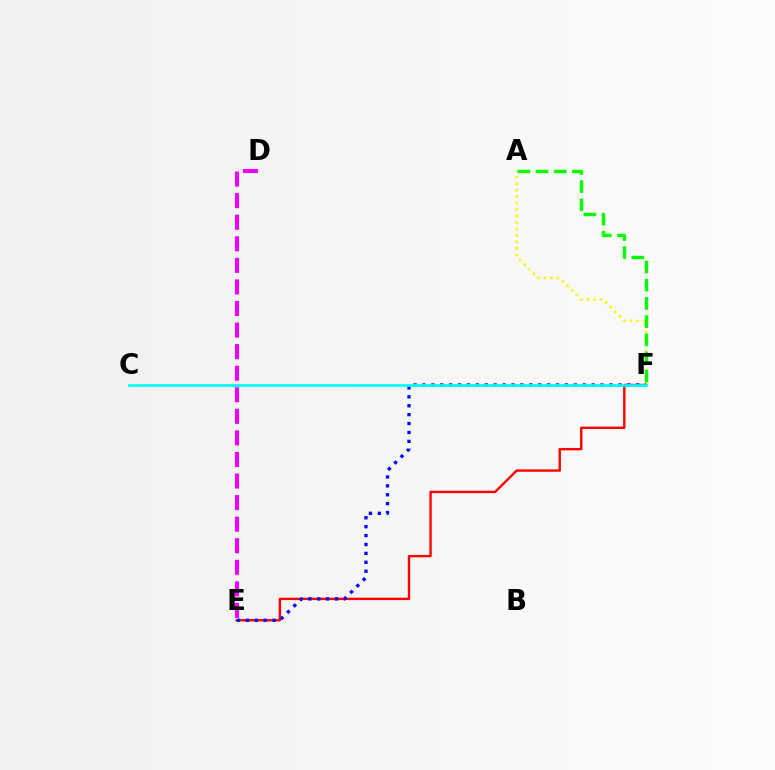{('A', 'F'): [{'color': '#fcf500', 'line_style': 'dotted', 'thickness': 1.76}, {'color': '#08ff00', 'line_style': 'dashed', 'thickness': 2.47}], ('D', 'E'): [{'color': '#ee00ff', 'line_style': 'dashed', 'thickness': 2.93}], ('E', 'F'): [{'color': '#ff0000', 'line_style': 'solid', 'thickness': 1.72}, {'color': '#0010ff', 'line_style': 'dotted', 'thickness': 2.42}], ('C', 'F'): [{'color': '#00fff6', 'line_style': 'solid', 'thickness': 1.97}]}